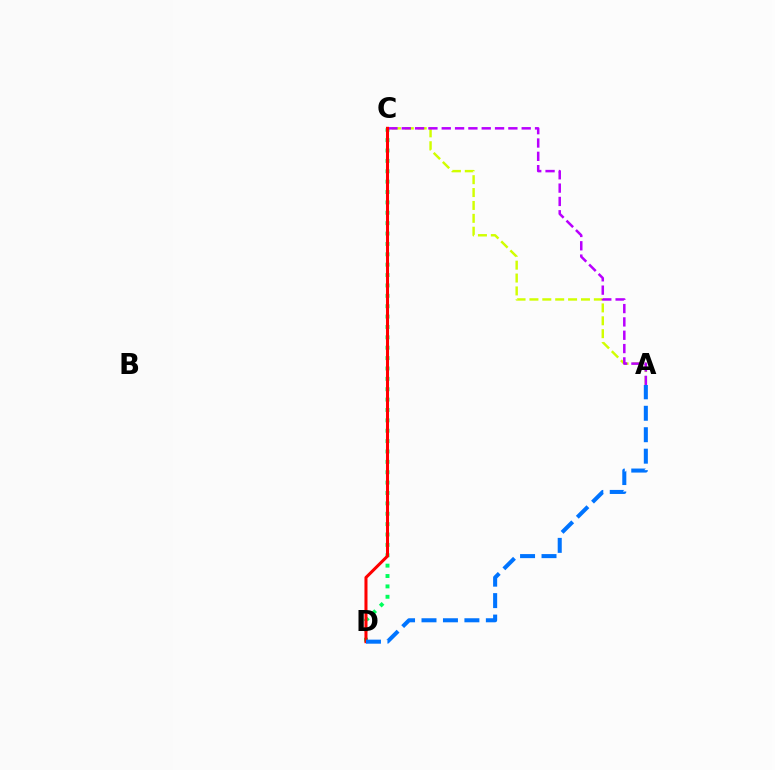{('C', 'D'): [{'color': '#00ff5c', 'line_style': 'dotted', 'thickness': 2.82}, {'color': '#ff0000', 'line_style': 'solid', 'thickness': 2.19}], ('A', 'C'): [{'color': '#d1ff00', 'line_style': 'dashed', 'thickness': 1.75}, {'color': '#b900ff', 'line_style': 'dashed', 'thickness': 1.81}], ('A', 'D'): [{'color': '#0074ff', 'line_style': 'dashed', 'thickness': 2.91}]}